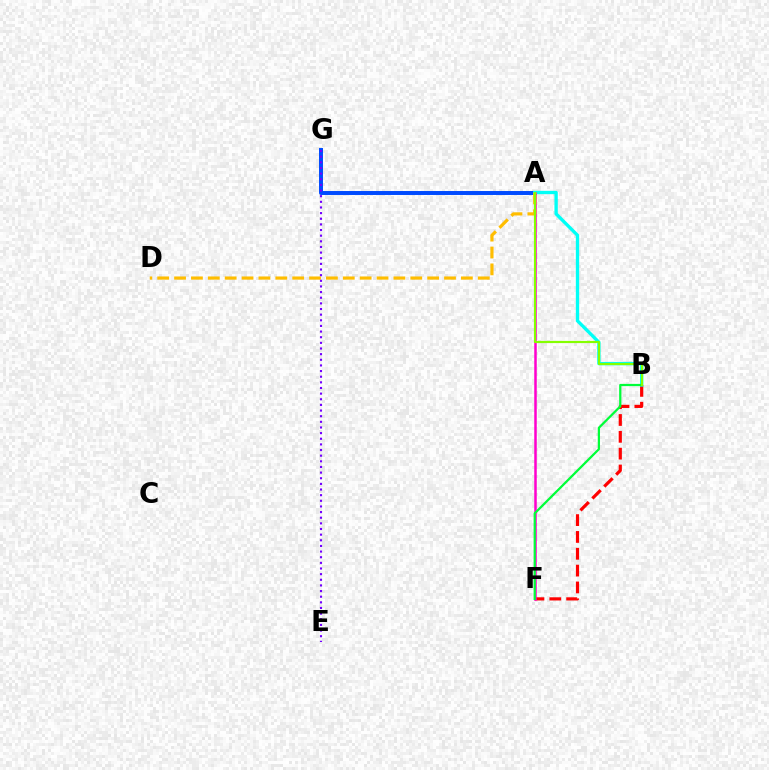{('A', 'G'): [{'color': '#004bff', 'line_style': 'solid', 'thickness': 2.84}], ('B', 'F'): [{'color': '#ff0000', 'line_style': 'dashed', 'thickness': 2.29}, {'color': '#00ff39', 'line_style': 'solid', 'thickness': 1.61}], ('A', 'B'): [{'color': '#00fff6', 'line_style': 'solid', 'thickness': 2.4}, {'color': '#84ff00', 'line_style': 'solid', 'thickness': 1.57}], ('A', 'F'): [{'color': '#ff00cf', 'line_style': 'solid', 'thickness': 1.81}], ('A', 'D'): [{'color': '#ffbd00', 'line_style': 'dashed', 'thickness': 2.29}], ('E', 'G'): [{'color': '#7200ff', 'line_style': 'dotted', 'thickness': 1.53}]}